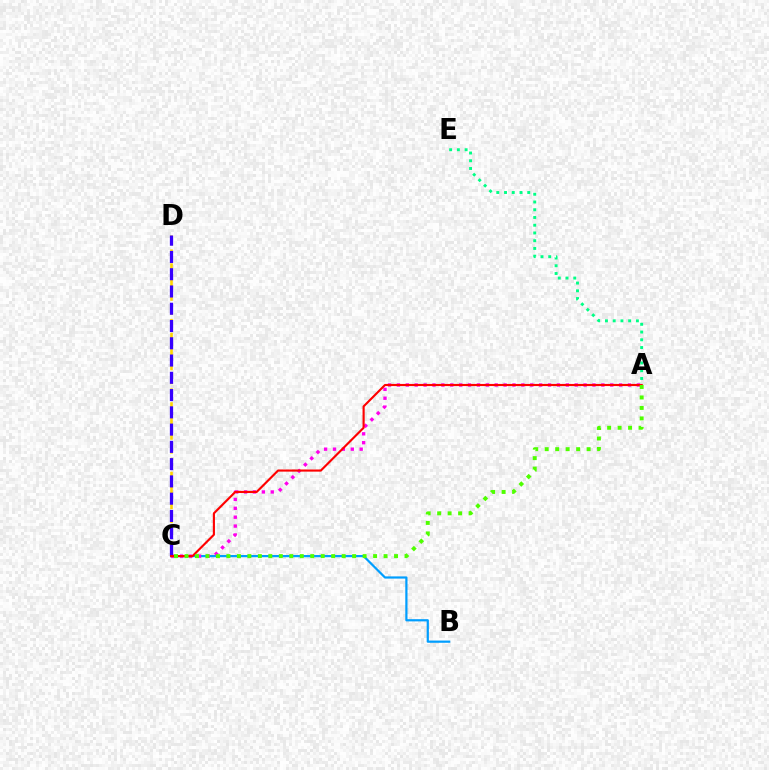{('A', 'E'): [{'color': '#00ff86', 'line_style': 'dotted', 'thickness': 2.1}], ('C', 'D'): [{'color': '#ffd500', 'line_style': 'dashed', 'thickness': 1.89}, {'color': '#3700ff', 'line_style': 'dashed', 'thickness': 2.35}], ('B', 'C'): [{'color': '#009eff', 'line_style': 'solid', 'thickness': 1.59}], ('A', 'C'): [{'color': '#ff00ed', 'line_style': 'dotted', 'thickness': 2.41}, {'color': '#ff0000', 'line_style': 'solid', 'thickness': 1.54}, {'color': '#4fff00', 'line_style': 'dotted', 'thickness': 2.85}]}